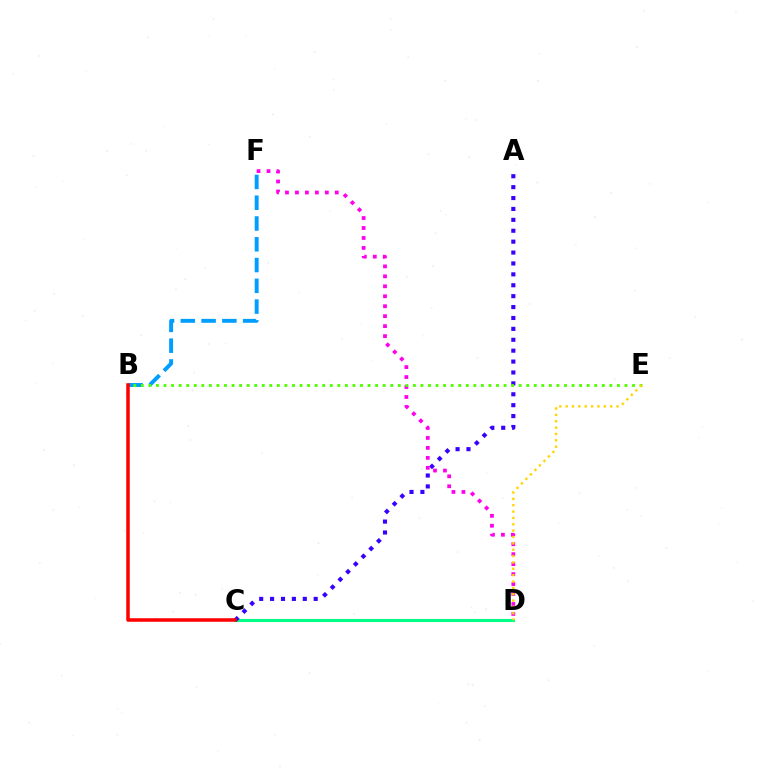{('C', 'D'): [{'color': '#00ff86', 'line_style': 'solid', 'thickness': 2.22}], ('A', 'C'): [{'color': '#3700ff', 'line_style': 'dotted', 'thickness': 2.96}], ('B', 'F'): [{'color': '#009eff', 'line_style': 'dashed', 'thickness': 2.82}], ('D', 'F'): [{'color': '#ff00ed', 'line_style': 'dotted', 'thickness': 2.71}], ('B', 'E'): [{'color': '#4fff00', 'line_style': 'dotted', 'thickness': 2.05}], ('D', 'E'): [{'color': '#ffd500', 'line_style': 'dotted', 'thickness': 1.73}], ('B', 'C'): [{'color': '#ff0000', 'line_style': 'solid', 'thickness': 2.55}]}